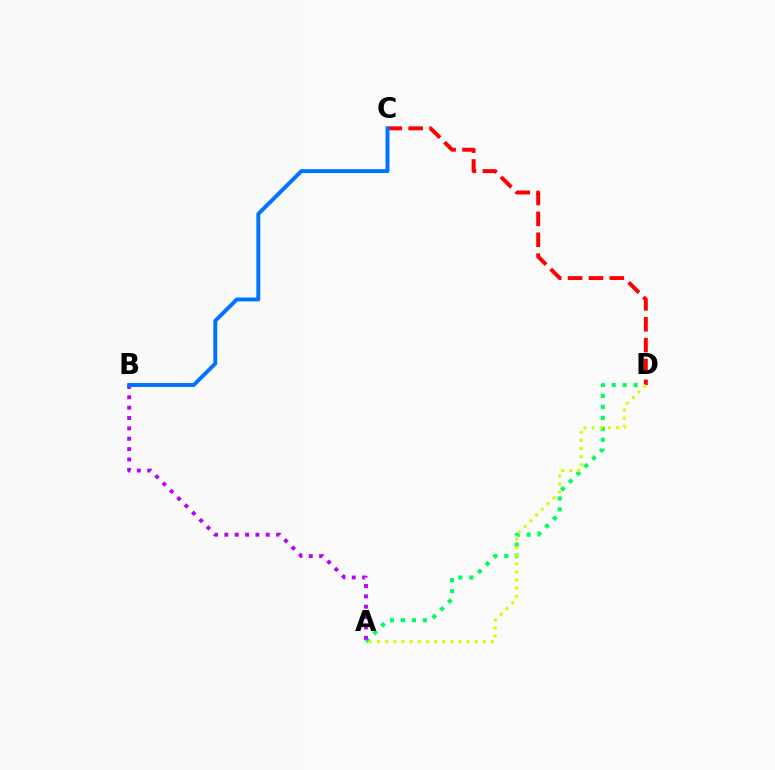{('A', 'D'): [{'color': '#00ff5c', 'line_style': 'dotted', 'thickness': 2.97}, {'color': '#d1ff00', 'line_style': 'dotted', 'thickness': 2.21}], ('C', 'D'): [{'color': '#ff0000', 'line_style': 'dashed', 'thickness': 2.84}], ('A', 'B'): [{'color': '#b900ff', 'line_style': 'dotted', 'thickness': 2.82}], ('B', 'C'): [{'color': '#0074ff', 'line_style': 'solid', 'thickness': 2.83}]}